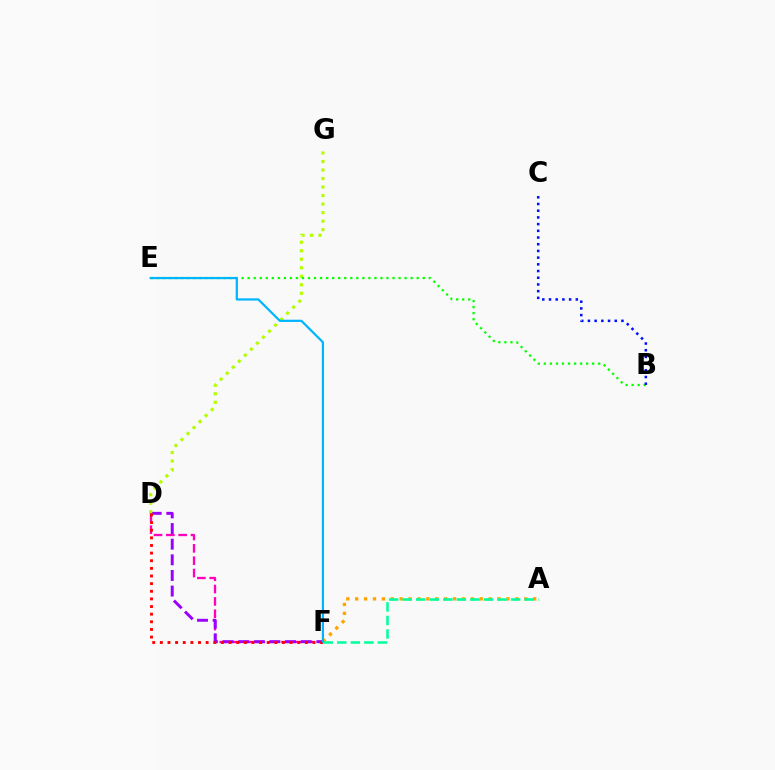{('A', 'F'): [{'color': '#ffa500', 'line_style': 'dotted', 'thickness': 2.42}, {'color': '#00ff9d', 'line_style': 'dashed', 'thickness': 1.84}], ('D', 'F'): [{'color': '#ff00bd', 'line_style': 'dashed', 'thickness': 1.68}, {'color': '#9b00ff', 'line_style': 'dashed', 'thickness': 2.12}, {'color': '#ff0000', 'line_style': 'dotted', 'thickness': 2.07}], ('D', 'G'): [{'color': '#b3ff00', 'line_style': 'dotted', 'thickness': 2.31}], ('B', 'E'): [{'color': '#08ff00', 'line_style': 'dotted', 'thickness': 1.64}], ('E', 'F'): [{'color': '#00b5ff', 'line_style': 'solid', 'thickness': 1.61}], ('B', 'C'): [{'color': '#0010ff', 'line_style': 'dotted', 'thickness': 1.82}]}